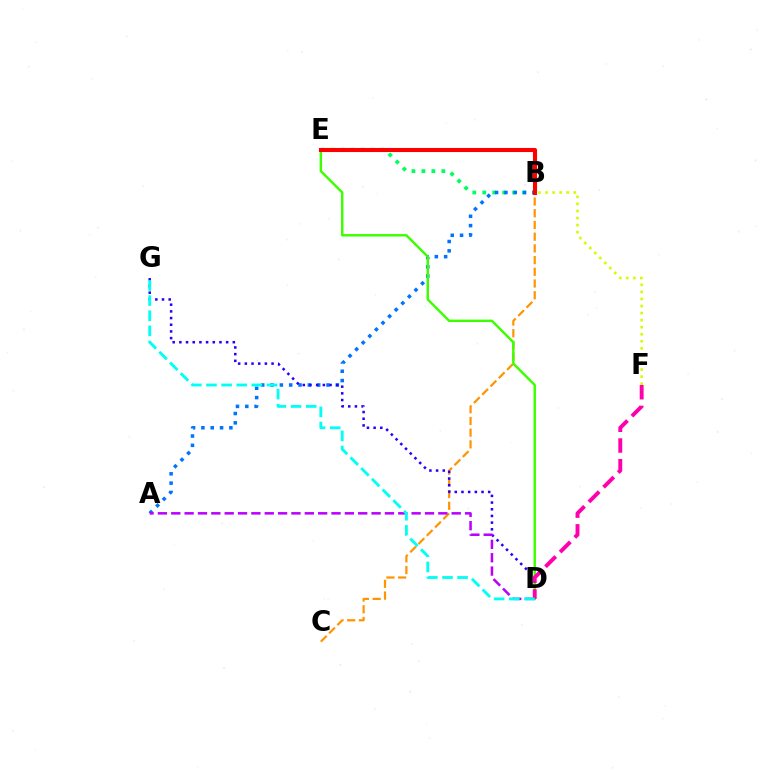{('B', 'F'): [{'color': '#d1ff00', 'line_style': 'dotted', 'thickness': 1.92}], ('B', 'C'): [{'color': '#ff9400', 'line_style': 'dashed', 'thickness': 1.59}], ('B', 'E'): [{'color': '#00ff5c', 'line_style': 'dotted', 'thickness': 2.71}, {'color': '#ff0000', 'line_style': 'solid', 'thickness': 2.94}], ('A', 'B'): [{'color': '#0074ff', 'line_style': 'dotted', 'thickness': 2.53}], ('D', 'G'): [{'color': '#2500ff', 'line_style': 'dotted', 'thickness': 1.82}, {'color': '#00fff6', 'line_style': 'dashed', 'thickness': 2.06}], ('A', 'D'): [{'color': '#b900ff', 'line_style': 'dashed', 'thickness': 1.81}], ('D', 'E'): [{'color': '#3dff00', 'line_style': 'solid', 'thickness': 1.76}], ('D', 'F'): [{'color': '#ff00ac', 'line_style': 'dashed', 'thickness': 2.81}]}